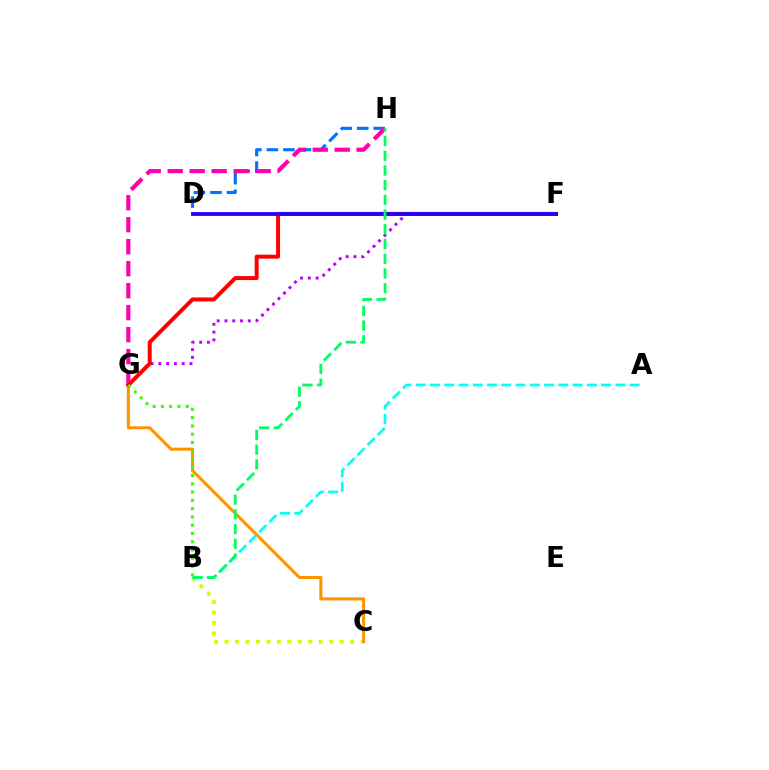{('D', 'H'): [{'color': '#0074ff', 'line_style': 'dashed', 'thickness': 2.25}], ('F', 'G'): [{'color': '#b900ff', 'line_style': 'dotted', 'thickness': 2.11}, {'color': '#ff0000', 'line_style': 'solid', 'thickness': 2.86}], ('B', 'C'): [{'color': '#d1ff00', 'line_style': 'dotted', 'thickness': 2.84}], ('G', 'H'): [{'color': '#ff00ac', 'line_style': 'dashed', 'thickness': 2.99}], ('C', 'G'): [{'color': '#ff9400', 'line_style': 'solid', 'thickness': 2.19}], ('A', 'B'): [{'color': '#00fff6', 'line_style': 'dashed', 'thickness': 1.94}], ('B', 'G'): [{'color': '#3dff00', 'line_style': 'dotted', 'thickness': 2.25}], ('D', 'F'): [{'color': '#2500ff', 'line_style': 'solid', 'thickness': 2.74}], ('B', 'H'): [{'color': '#00ff5c', 'line_style': 'dashed', 'thickness': 2.0}]}